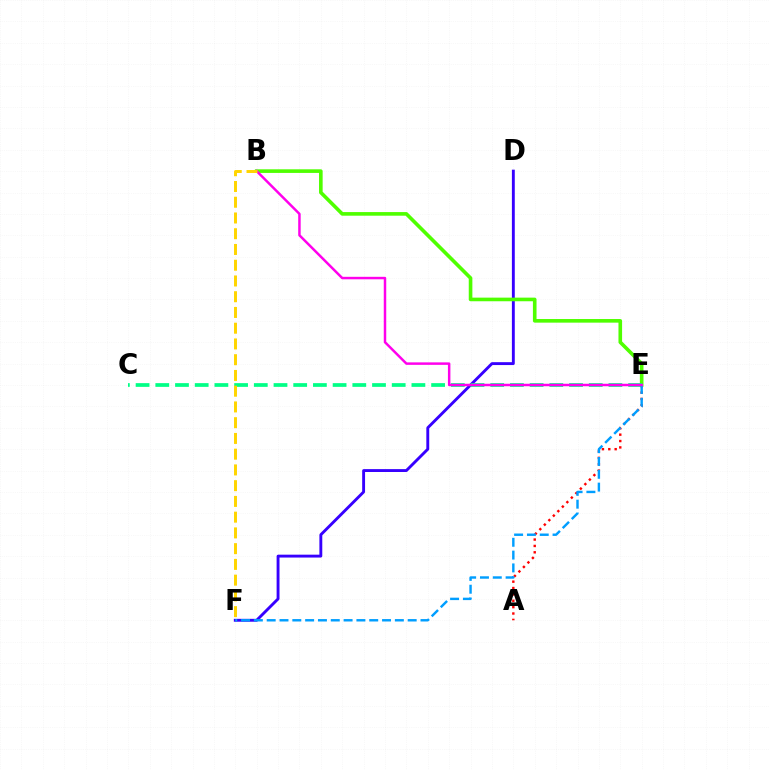{('D', 'F'): [{'color': '#3700ff', 'line_style': 'solid', 'thickness': 2.08}], ('A', 'E'): [{'color': '#ff0000', 'line_style': 'dotted', 'thickness': 1.73}], ('B', 'E'): [{'color': '#4fff00', 'line_style': 'solid', 'thickness': 2.61}, {'color': '#ff00ed', 'line_style': 'solid', 'thickness': 1.79}], ('C', 'E'): [{'color': '#00ff86', 'line_style': 'dashed', 'thickness': 2.68}], ('E', 'F'): [{'color': '#009eff', 'line_style': 'dashed', 'thickness': 1.74}], ('B', 'F'): [{'color': '#ffd500', 'line_style': 'dashed', 'thickness': 2.14}]}